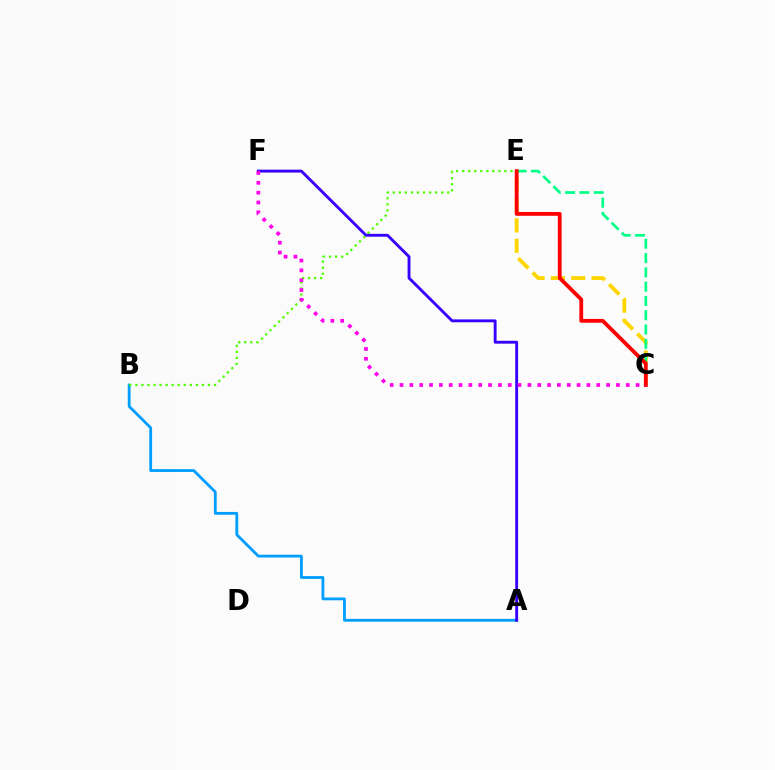{('A', 'B'): [{'color': '#009eff', 'line_style': 'solid', 'thickness': 2.02}], ('C', 'E'): [{'color': '#ffd500', 'line_style': 'dashed', 'thickness': 2.76}, {'color': '#00ff86', 'line_style': 'dashed', 'thickness': 1.94}, {'color': '#ff0000', 'line_style': 'solid', 'thickness': 2.75}], ('B', 'E'): [{'color': '#4fff00', 'line_style': 'dotted', 'thickness': 1.64}], ('A', 'F'): [{'color': '#3700ff', 'line_style': 'solid', 'thickness': 2.07}], ('C', 'F'): [{'color': '#ff00ed', 'line_style': 'dotted', 'thickness': 2.67}]}